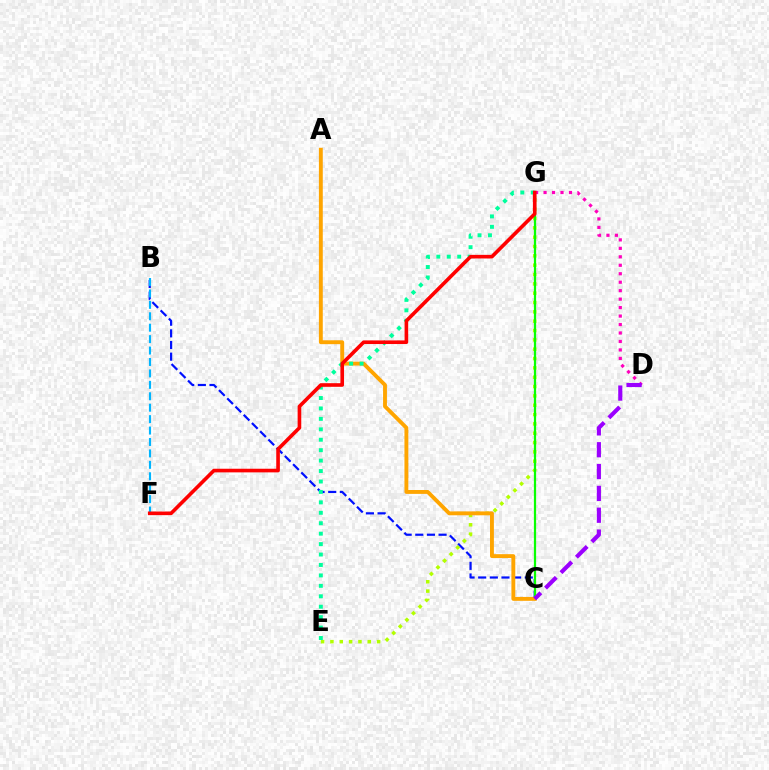{('B', 'C'): [{'color': '#0010ff', 'line_style': 'dashed', 'thickness': 1.58}], ('E', 'G'): [{'color': '#b3ff00', 'line_style': 'dotted', 'thickness': 2.54}, {'color': '#00ff9d', 'line_style': 'dotted', 'thickness': 2.84}], ('C', 'G'): [{'color': '#08ff00', 'line_style': 'solid', 'thickness': 1.61}], ('D', 'G'): [{'color': '#ff00bd', 'line_style': 'dotted', 'thickness': 2.3}], ('A', 'C'): [{'color': '#ffa500', 'line_style': 'solid', 'thickness': 2.79}], ('C', 'D'): [{'color': '#9b00ff', 'line_style': 'dashed', 'thickness': 2.97}], ('B', 'F'): [{'color': '#00b5ff', 'line_style': 'dashed', 'thickness': 1.55}], ('F', 'G'): [{'color': '#ff0000', 'line_style': 'solid', 'thickness': 2.61}]}